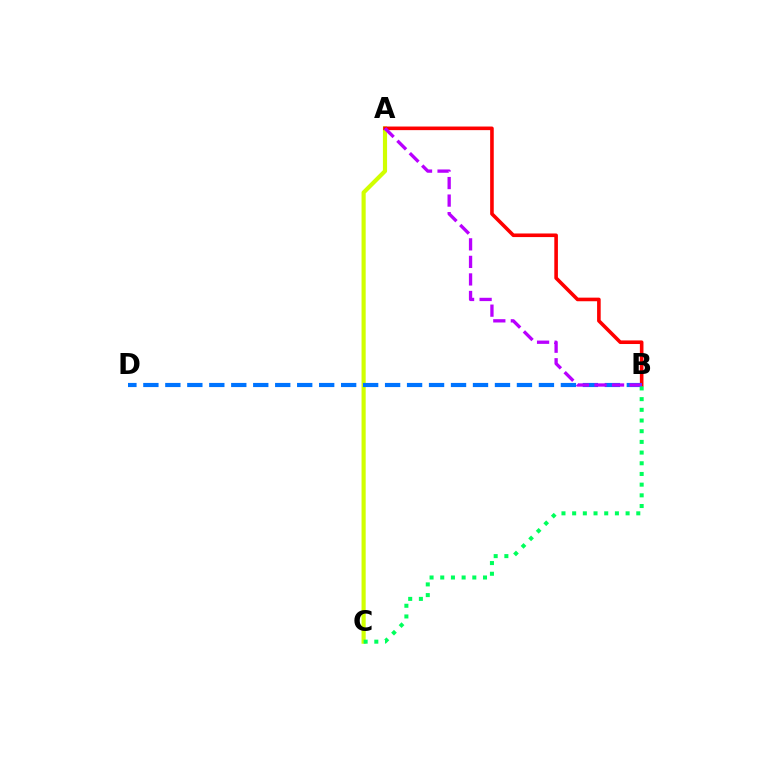{('A', 'C'): [{'color': '#d1ff00', 'line_style': 'solid', 'thickness': 2.99}], ('A', 'B'): [{'color': '#ff0000', 'line_style': 'solid', 'thickness': 2.59}, {'color': '#b900ff', 'line_style': 'dashed', 'thickness': 2.38}], ('B', 'D'): [{'color': '#0074ff', 'line_style': 'dashed', 'thickness': 2.99}], ('B', 'C'): [{'color': '#00ff5c', 'line_style': 'dotted', 'thickness': 2.9}]}